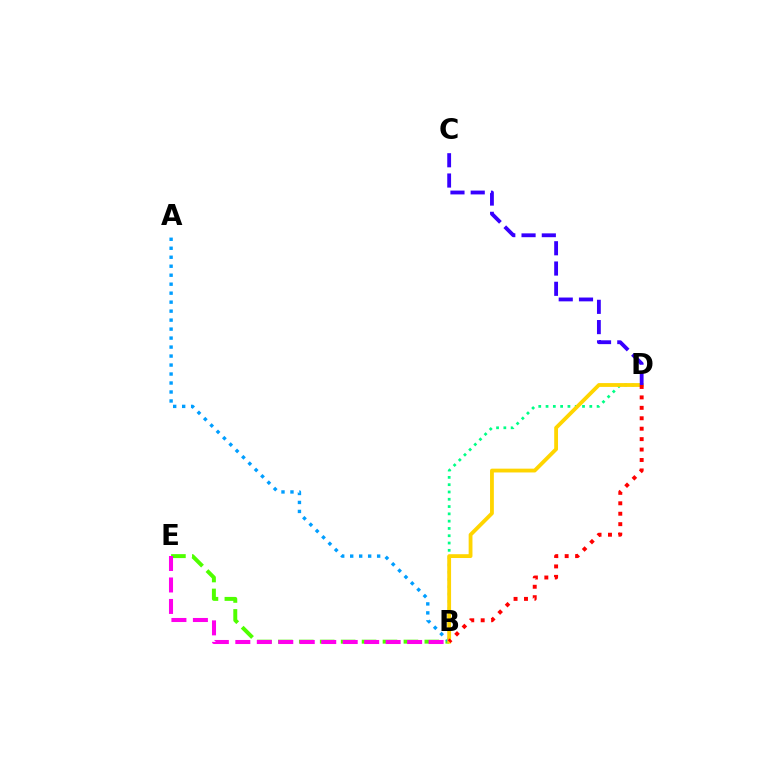{('B', 'E'): [{'color': '#4fff00', 'line_style': 'dashed', 'thickness': 2.84}, {'color': '#ff00ed', 'line_style': 'dashed', 'thickness': 2.92}], ('B', 'D'): [{'color': '#00ff86', 'line_style': 'dotted', 'thickness': 1.98}, {'color': '#ffd500', 'line_style': 'solid', 'thickness': 2.75}, {'color': '#ff0000', 'line_style': 'dotted', 'thickness': 2.83}], ('A', 'B'): [{'color': '#009eff', 'line_style': 'dotted', 'thickness': 2.44}], ('C', 'D'): [{'color': '#3700ff', 'line_style': 'dashed', 'thickness': 2.75}]}